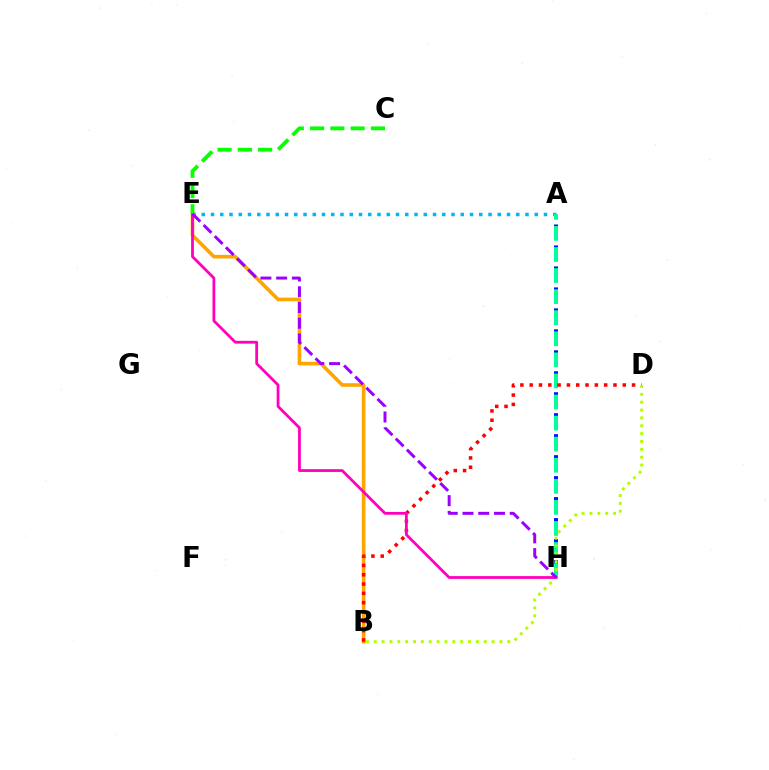{('A', 'H'): [{'color': '#0010ff', 'line_style': 'dotted', 'thickness': 2.85}, {'color': '#00ff9d', 'line_style': 'dashed', 'thickness': 2.86}], ('A', 'E'): [{'color': '#00b5ff', 'line_style': 'dotted', 'thickness': 2.51}], ('B', 'E'): [{'color': '#ffa500', 'line_style': 'solid', 'thickness': 2.6}], ('B', 'D'): [{'color': '#ff0000', 'line_style': 'dotted', 'thickness': 2.53}, {'color': '#b3ff00', 'line_style': 'dotted', 'thickness': 2.14}], ('E', 'H'): [{'color': '#ff00bd', 'line_style': 'solid', 'thickness': 2.0}, {'color': '#9b00ff', 'line_style': 'dashed', 'thickness': 2.14}], ('C', 'E'): [{'color': '#08ff00', 'line_style': 'dashed', 'thickness': 2.75}]}